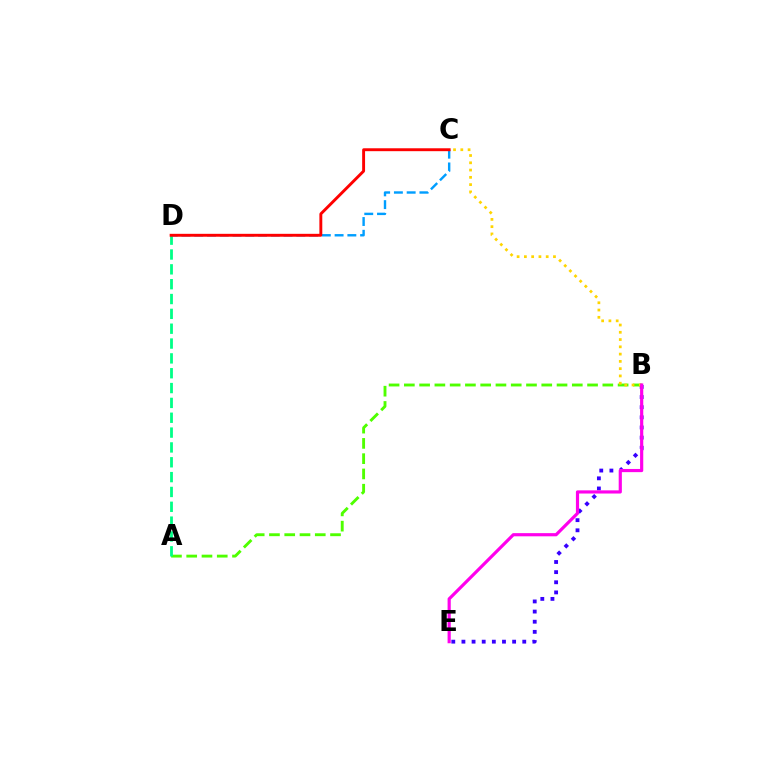{('A', 'B'): [{'color': '#4fff00', 'line_style': 'dashed', 'thickness': 2.07}], ('A', 'D'): [{'color': '#00ff86', 'line_style': 'dashed', 'thickness': 2.02}], ('B', 'E'): [{'color': '#3700ff', 'line_style': 'dotted', 'thickness': 2.75}, {'color': '#ff00ed', 'line_style': 'solid', 'thickness': 2.28}], ('B', 'C'): [{'color': '#ffd500', 'line_style': 'dotted', 'thickness': 1.98}], ('C', 'D'): [{'color': '#009eff', 'line_style': 'dashed', 'thickness': 1.73}, {'color': '#ff0000', 'line_style': 'solid', 'thickness': 2.09}]}